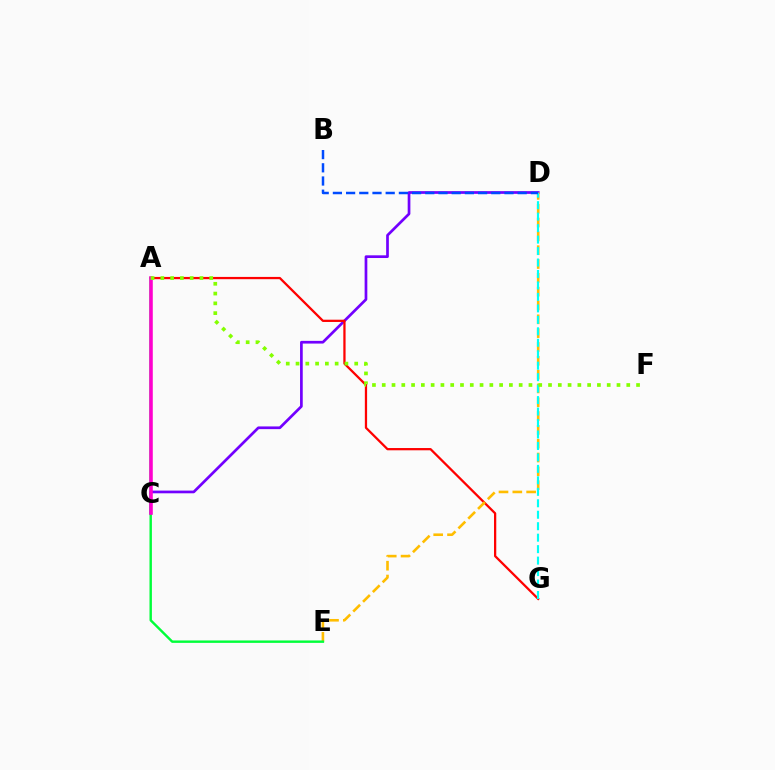{('C', 'D'): [{'color': '#7200ff', 'line_style': 'solid', 'thickness': 1.95}], ('A', 'G'): [{'color': '#ff0000', 'line_style': 'solid', 'thickness': 1.63}], ('D', 'E'): [{'color': '#ffbd00', 'line_style': 'dashed', 'thickness': 1.88}], ('D', 'G'): [{'color': '#00fff6', 'line_style': 'dashed', 'thickness': 1.56}], ('A', 'E'): [{'color': '#00ff39', 'line_style': 'solid', 'thickness': 1.74}], ('A', 'C'): [{'color': '#ff00cf', 'line_style': 'solid', 'thickness': 2.57}], ('A', 'F'): [{'color': '#84ff00', 'line_style': 'dotted', 'thickness': 2.66}], ('B', 'D'): [{'color': '#004bff', 'line_style': 'dashed', 'thickness': 1.79}]}